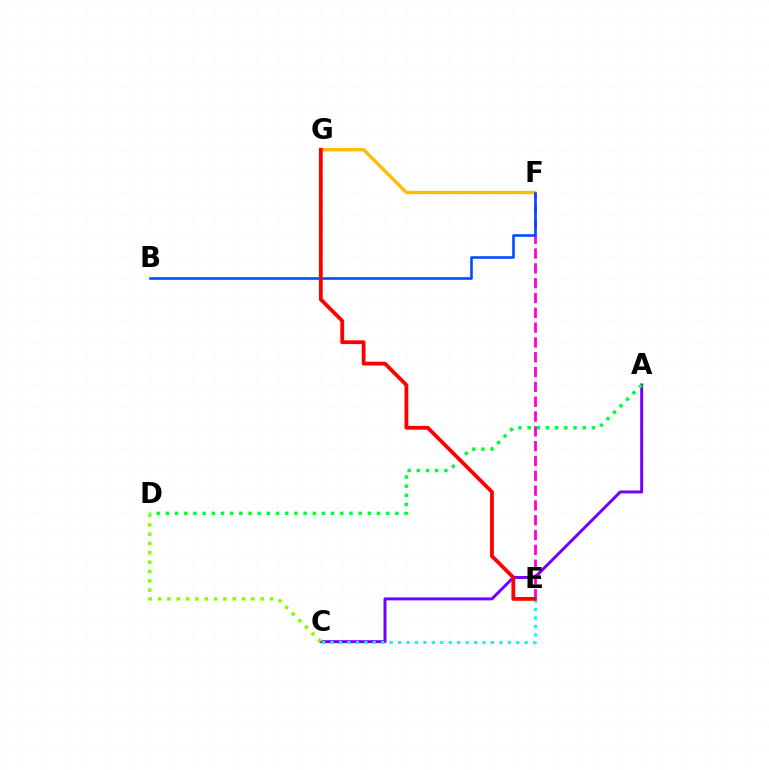{('A', 'C'): [{'color': '#7200ff', 'line_style': 'solid', 'thickness': 2.14}], ('C', 'E'): [{'color': '#00fff6', 'line_style': 'dotted', 'thickness': 2.29}], ('F', 'G'): [{'color': '#ffbd00', 'line_style': 'solid', 'thickness': 2.4}], ('A', 'D'): [{'color': '#00ff39', 'line_style': 'dotted', 'thickness': 2.49}], ('E', 'F'): [{'color': '#ff00cf', 'line_style': 'dashed', 'thickness': 2.01}], ('B', 'F'): [{'color': '#004bff', 'line_style': 'solid', 'thickness': 1.87}], ('E', 'G'): [{'color': '#ff0000', 'line_style': 'solid', 'thickness': 2.73}], ('C', 'D'): [{'color': '#84ff00', 'line_style': 'dotted', 'thickness': 2.53}]}